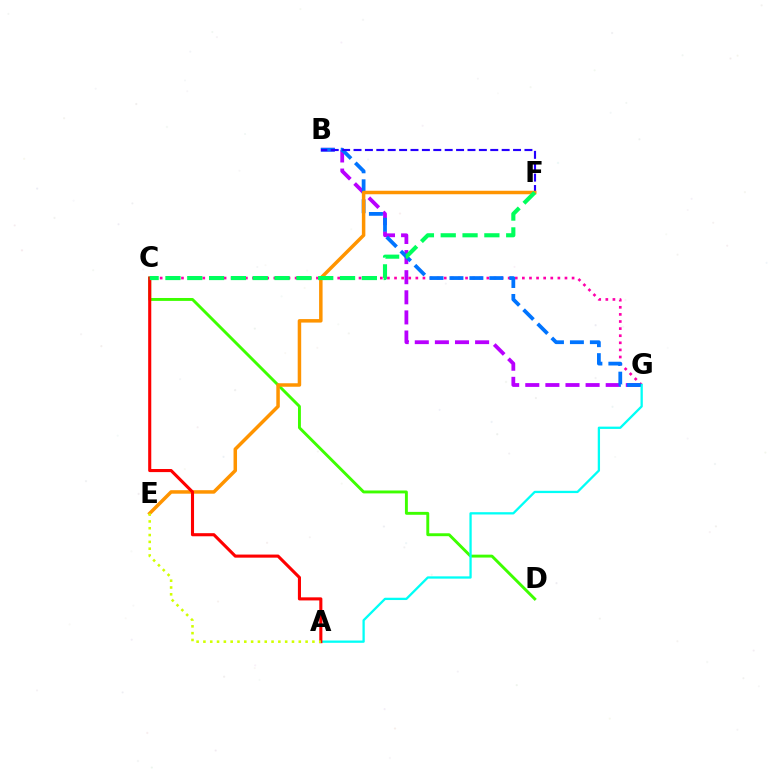{('C', 'D'): [{'color': '#3dff00', 'line_style': 'solid', 'thickness': 2.09}], ('B', 'G'): [{'color': '#b900ff', 'line_style': 'dashed', 'thickness': 2.73}, {'color': '#0074ff', 'line_style': 'dashed', 'thickness': 2.71}], ('C', 'G'): [{'color': '#ff00ac', 'line_style': 'dotted', 'thickness': 1.93}], ('A', 'G'): [{'color': '#00fff6', 'line_style': 'solid', 'thickness': 1.65}], ('B', 'F'): [{'color': '#2500ff', 'line_style': 'dashed', 'thickness': 1.55}], ('E', 'F'): [{'color': '#ff9400', 'line_style': 'solid', 'thickness': 2.51}], ('A', 'C'): [{'color': '#ff0000', 'line_style': 'solid', 'thickness': 2.23}], ('A', 'E'): [{'color': '#d1ff00', 'line_style': 'dotted', 'thickness': 1.85}], ('C', 'F'): [{'color': '#00ff5c', 'line_style': 'dashed', 'thickness': 2.96}]}